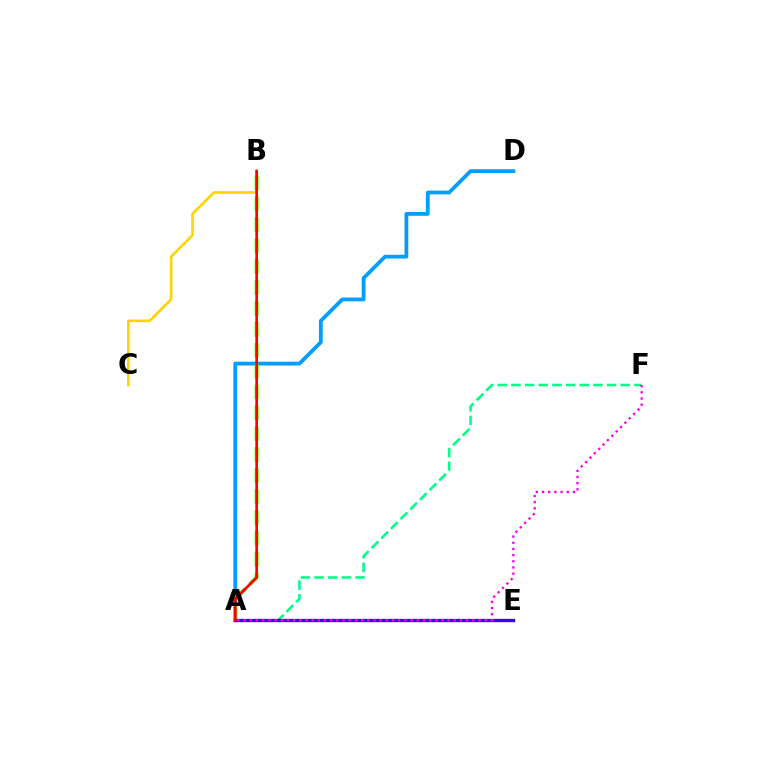{('A', 'D'): [{'color': '#009eff', 'line_style': 'solid', 'thickness': 2.72}], ('A', 'F'): [{'color': '#00ff86', 'line_style': 'dashed', 'thickness': 1.86}, {'color': '#ff00ed', 'line_style': 'dotted', 'thickness': 1.68}], ('B', 'C'): [{'color': '#ffd500', 'line_style': 'solid', 'thickness': 1.91}], ('A', 'B'): [{'color': '#4fff00', 'line_style': 'dashed', 'thickness': 2.84}, {'color': '#ff0000', 'line_style': 'solid', 'thickness': 1.95}], ('A', 'E'): [{'color': '#3700ff', 'line_style': 'solid', 'thickness': 2.39}]}